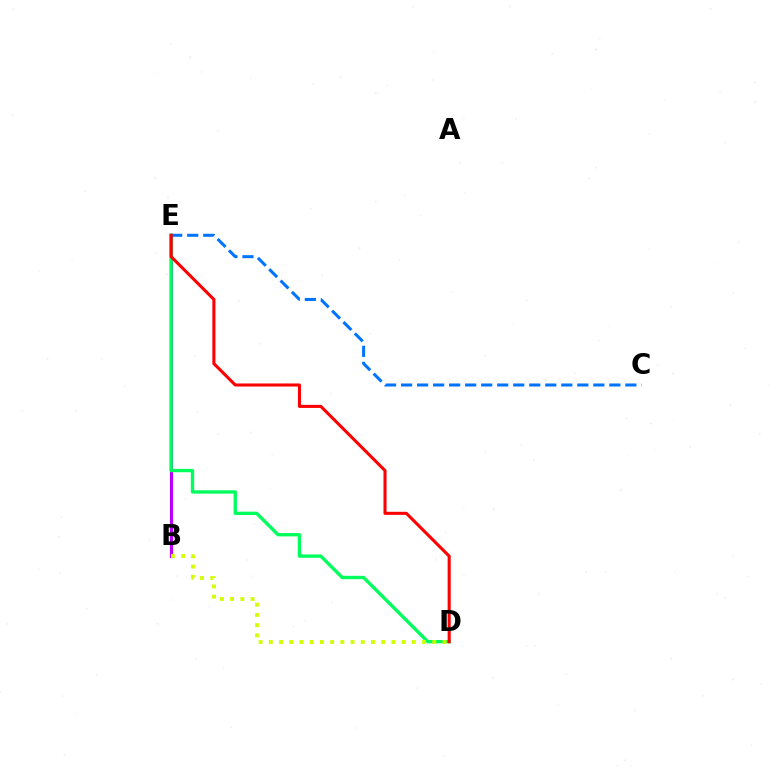{('B', 'E'): [{'color': '#b900ff', 'line_style': 'solid', 'thickness': 2.26}], ('D', 'E'): [{'color': '#00ff5c', 'line_style': 'solid', 'thickness': 2.41}, {'color': '#ff0000', 'line_style': 'solid', 'thickness': 2.21}], ('B', 'D'): [{'color': '#d1ff00', 'line_style': 'dotted', 'thickness': 2.78}], ('C', 'E'): [{'color': '#0074ff', 'line_style': 'dashed', 'thickness': 2.18}]}